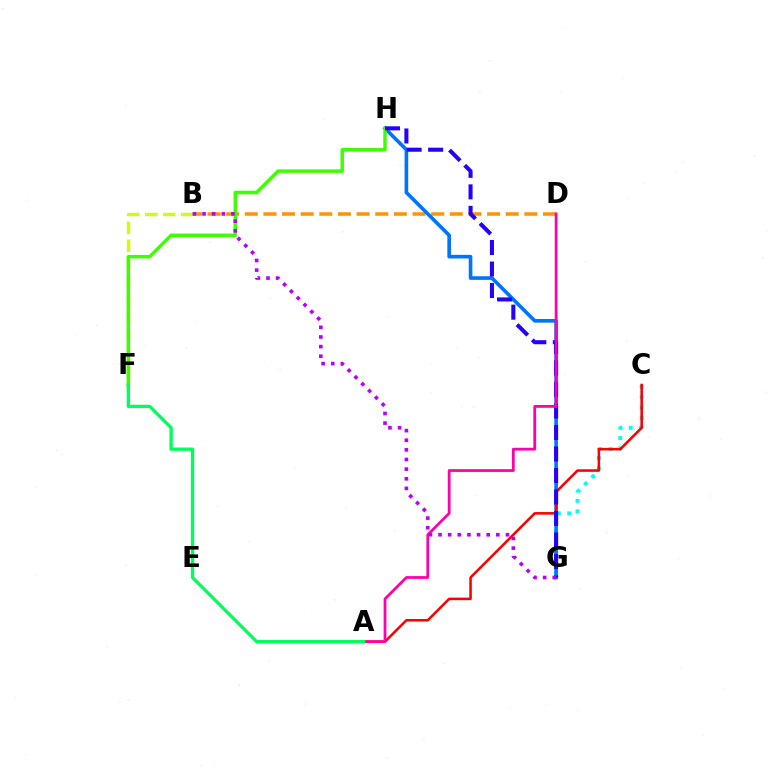{('C', 'G'): [{'color': '#00fff6', 'line_style': 'dotted', 'thickness': 2.81}], ('B', 'D'): [{'color': '#ff9400', 'line_style': 'dashed', 'thickness': 2.53}], ('B', 'F'): [{'color': '#d1ff00', 'line_style': 'dashed', 'thickness': 2.45}], ('G', 'H'): [{'color': '#0074ff', 'line_style': 'solid', 'thickness': 2.61}, {'color': '#2500ff', 'line_style': 'dashed', 'thickness': 2.92}], ('F', 'H'): [{'color': '#3dff00', 'line_style': 'solid', 'thickness': 2.5}], ('A', 'C'): [{'color': '#ff0000', 'line_style': 'solid', 'thickness': 1.84}], ('A', 'D'): [{'color': '#ff00ac', 'line_style': 'solid', 'thickness': 2.0}], ('B', 'G'): [{'color': '#b900ff', 'line_style': 'dotted', 'thickness': 2.62}], ('A', 'F'): [{'color': '#00ff5c', 'line_style': 'solid', 'thickness': 2.39}]}